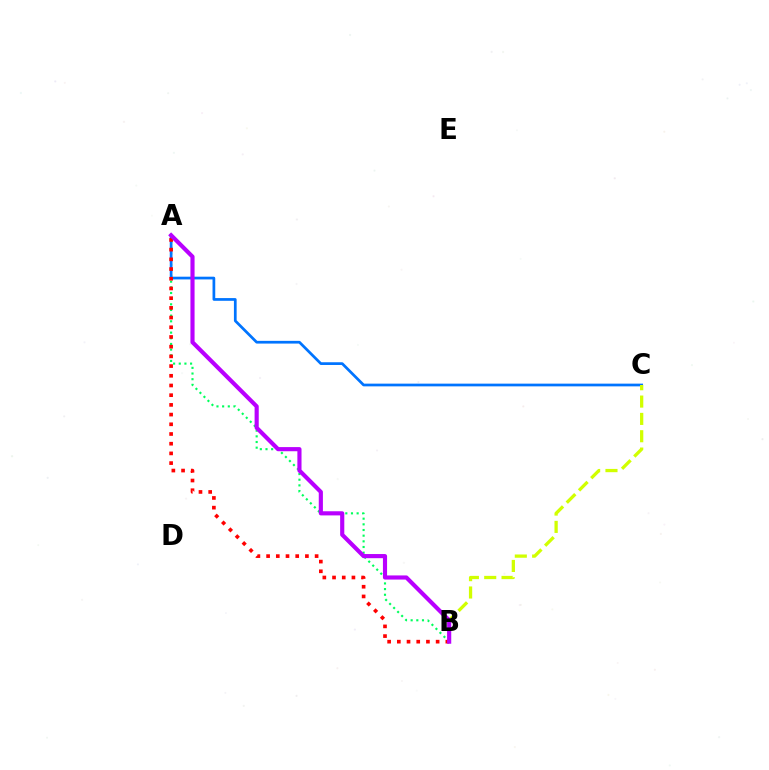{('A', 'B'): [{'color': '#00ff5c', 'line_style': 'dotted', 'thickness': 1.54}, {'color': '#ff0000', 'line_style': 'dotted', 'thickness': 2.64}, {'color': '#b900ff', 'line_style': 'solid', 'thickness': 2.98}], ('A', 'C'): [{'color': '#0074ff', 'line_style': 'solid', 'thickness': 1.96}], ('B', 'C'): [{'color': '#d1ff00', 'line_style': 'dashed', 'thickness': 2.35}]}